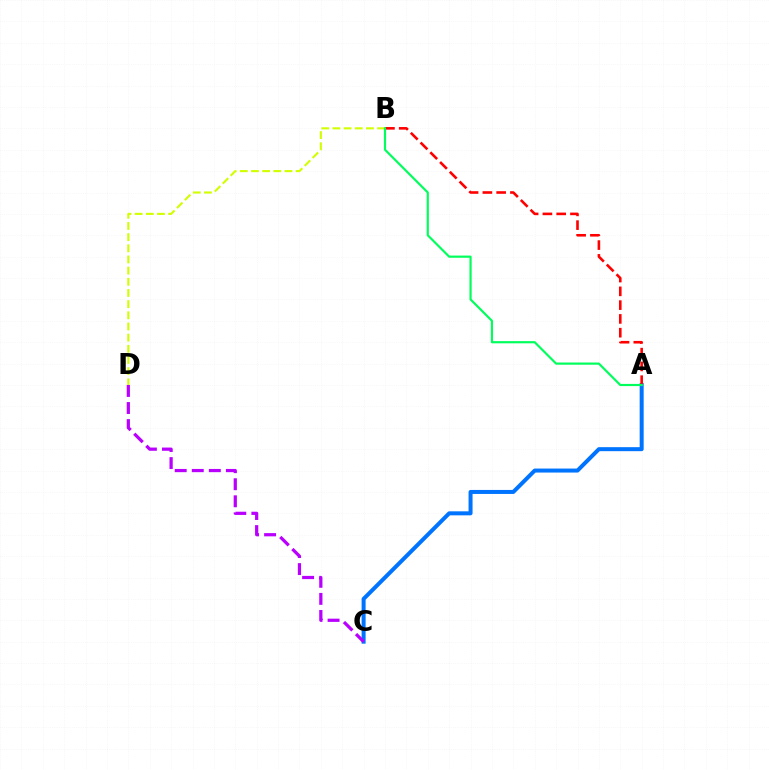{('A', 'C'): [{'color': '#0074ff', 'line_style': 'solid', 'thickness': 2.88}], ('B', 'D'): [{'color': '#d1ff00', 'line_style': 'dashed', 'thickness': 1.52}], ('C', 'D'): [{'color': '#b900ff', 'line_style': 'dashed', 'thickness': 2.32}], ('A', 'B'): [{'color': '#ff0000', 'line_style': 'dashed', 'thickness': 1.87}, {'color': '#00ff5c', 'line_style': 'solid', 'thickness': 1.57}]}